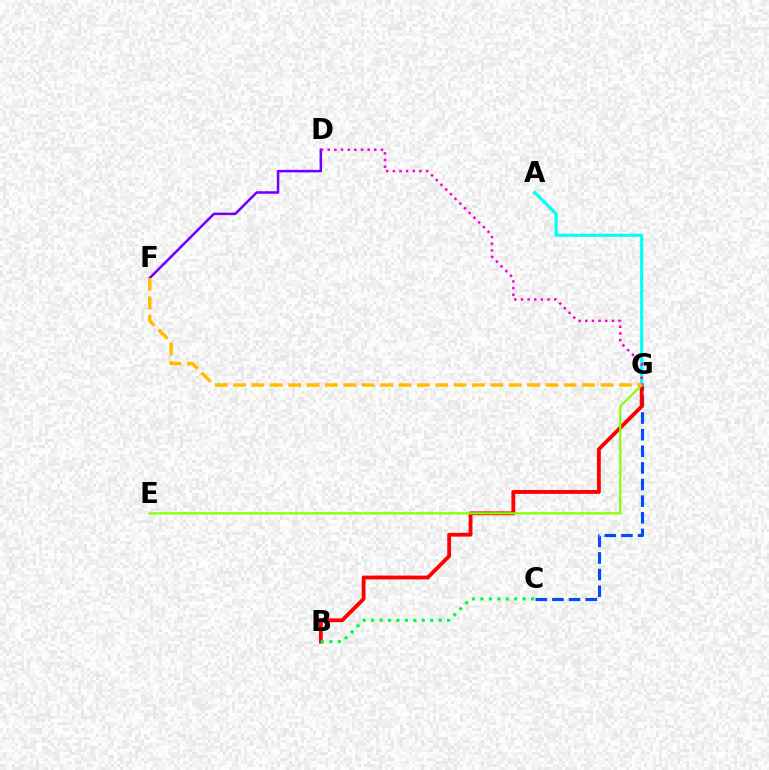{('C', 'G'): [{'color': '#004bff', 'line_style': 'dashed', 'thickness': 2.26}], ('B', 'G'): [{'color': '#ff0000', 'line_style': 'solid', 'thickness': 2.75}], ('B', 'C'): [{'color': '#00ff39', 'line_style': 'dotted', 'thickness': 2.29}], ('D', 'F'): [{'color': '#7200ff', 'line_style': 'solid', 'thickness': 1.82}], ('A', 'G'): [{'color': '#00fff6', 'line_style': 'solid', 'thickness': 2.23}], ('E', 'G'): [{'color': '#84ff00', 'line_style': 'solid', 'thickness': 1.59}], ('D', 'G'): [{'color': '#ff00cf', 'line_style': 'dotted', 'thickness': 1.81}], ('F', 'G'): [{'color': '#ffbd00', 'line_style': 'dashed', 'thickness': 2.5}]}